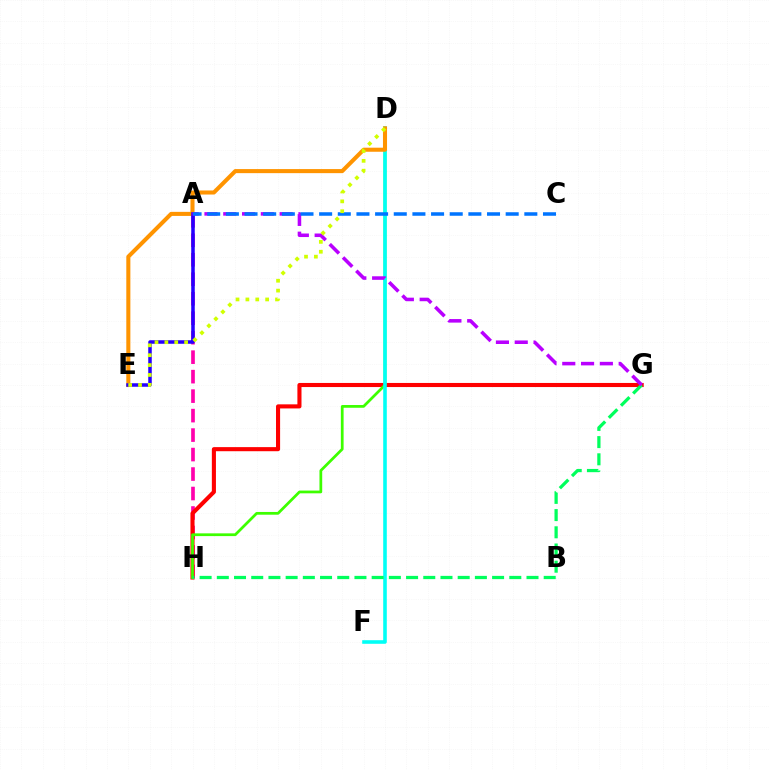{('A', 'H'): [{'color': '#ff00ac', 'line_style': 'dashed', 'thickness': 2.65}], ('G', 'H'): [{'color': '#ff0000', 'line_style': 'solid', 'thickness': 2.95}, {'color': '#00ff5c', 'line_style': 'dashed', 'thickness': 2.34}], ('D', 'H'): [{'color': '#3dff00', 'line_style': 'solid', 'thickness': 1.98}], ('D', 'F'): [{'color': '#00fff6', 'line_style': 'solid', 'thickness': 2.58}], ('D', 'E'): [{'color': '#ff9400', 'line_style': 'solid', 'thickness': 2.93}, {'color': '#d1ff00', 'line_style': 'dotted', 'thickness': 2.68}], ('A', 'E'): [{'color': '#2500ff', 'line_style': 'solid', 'thickness': 2.53}], ('A', 'G'): [{'color': '#b900ff', 'line_style': 'dashed', 'thickness': 2.55}], ('A', 'C'): [{'color': '#0074ff', 'line_style': 'dashed', 'thickness': 2.53}]}